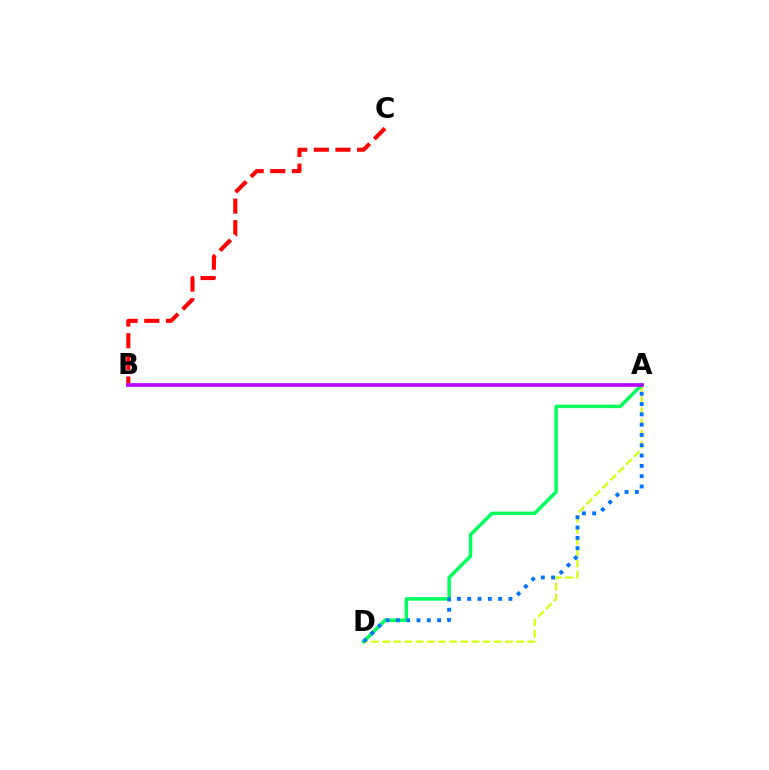{('A', 'D'): [{'color': '#d1ff00', 'line_style': 'dashed', 'thickness': 1.52}, {'color': '#00ff5c', 'line_style': 'solid', 'thickness': 2.51}, {'color': '#0074ff', 'line_style': 'dotted', 'thickness': 2.8}], ('B', 'C'): [{'color': '#ff0000', 'line_style': 'dashed', 'thickness': 2.94}], ('A', 'B'): [{'color': '#b900ff', 'line_style': 'solid', 'thickness': 2.67}]}